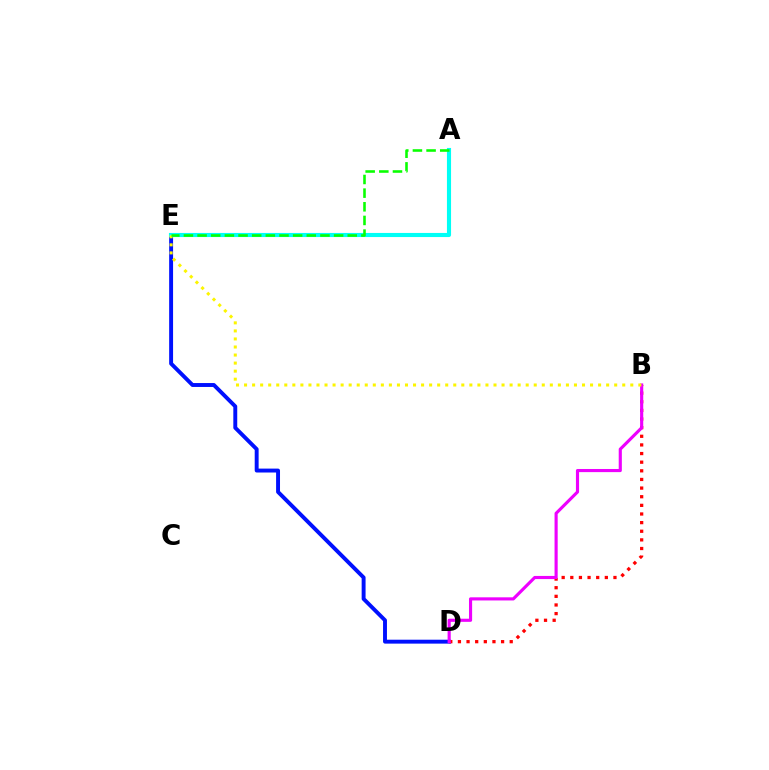{('D', 'E'): [{'color': '#0010ff', 'line_style': 'solid', 'thickness': 2.82}], ('B', 'D'): [{'color': '#ff0000', 'line_style': 'dotted', 'thickness': 2.35}, {'color': '#ee00ff', 'line_style': 'solid', 'thickness': 2.26}], ('A', 'E'): [{'color': '#00fff6', 'line_style': 'solid', 'thickness': 2.96}, {'color': '#08ff00', 'line_style': 'dashed', 'thickness': 1.85}], ('B', 'E'): [{'color': '#fcf500', 'line_style': 'dotted', 'thickness': 2.19}]}